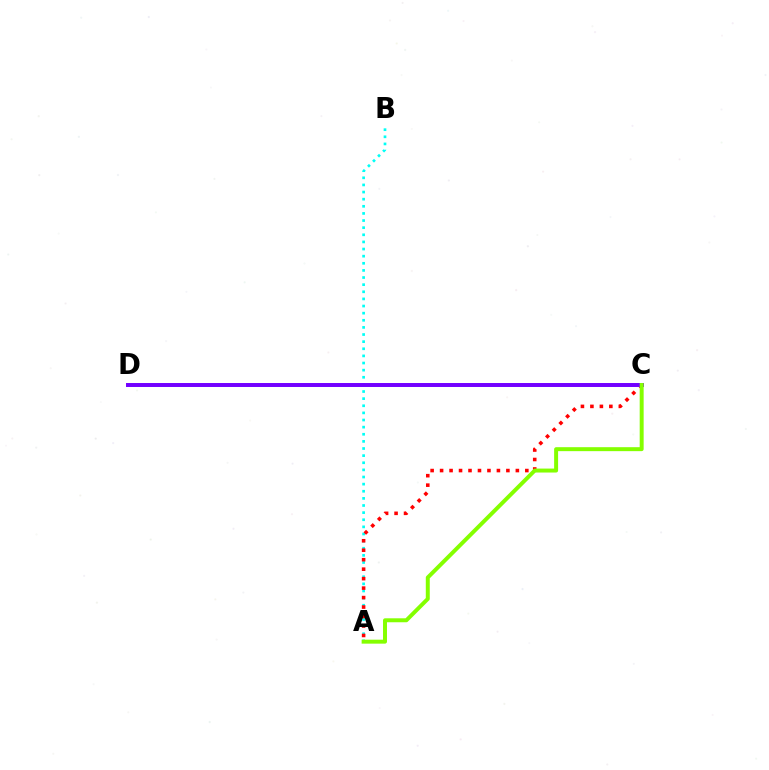{('A', 'B'): [{'color': '#00fff6', 'line_style': 'dotted', 'thickness': 1.94}], ('A', 'C'): [{'color': '#ff0000', 'line_style': 'dotted', 'thickness': 2.57}, {'color': '#84ff00', 'line_style': 'solid', 'thickness': 2.85}], ('C', 'D'): [{'color': '#7200ff', 'line_style': 'solid', 'thickness': 2.86}]}